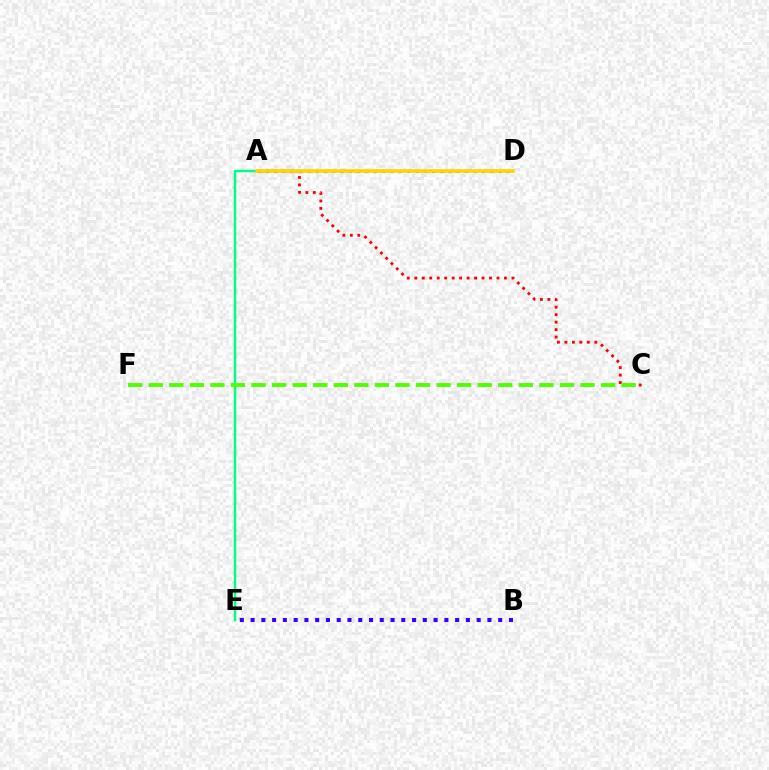{('A', 'D'): [{'color': '#ff00ed', 'line_style': 'solid', 'thickness': 1.52}, {'color': '#009eff', 'line_style': 'dotted', 'thickness': 2.26}, {'color': '#ffd500', 'line_style': 'solid', 'thickness': 2.56}], ('A', 'C'): [{'color': '#ff0000', 'line_style': 'dotted', 'thickness': 2.03}], ('A', 'E'): [{'color': '#00ff86', 'line_style': 'solid', 'thickness': 1.79}], ('C', 'F'): [{'color': '#4fff00', 'line_style': 'dashed', 'thickness': 2.79}], ('B', 'E'): [{'color': '#3700ff', 'line_style': 'dotted', 'thickness': 2.93}]}